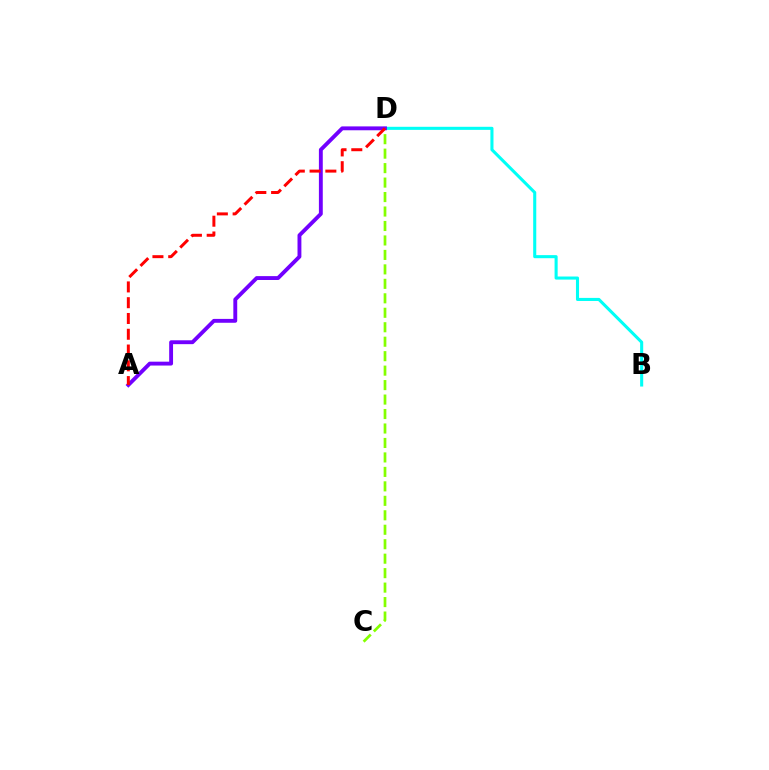{('C', 'D'): [{'color': '#84ff00', 'line_style': 'dashed', 'thickness': 1.97}], ('B', 'D'): [{'color': '#00fff6', 'line_style': 'solid', 'thickness': 2.22}], ('A', 'D'): [{'color': '#7200ff', 'line_style': 'solid', 'thickness': 2.79}, {'color': '#ff0000', 'line_style': 'dashed', 'thickness': 2.14}]}